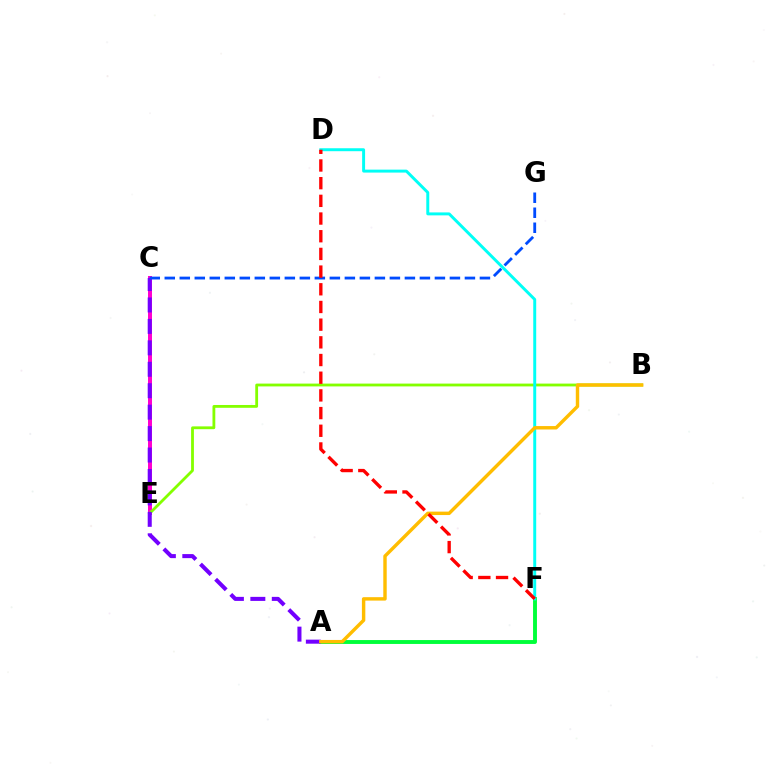{('A', 'F'): [{'color': '#00ff39', 'line_style': 'solid', 'thickness': 2.8}], ('C', 'E'): [{'color': '#ff00cf', 'line_style': 'solid', 'thickness': 2.87}], ('B', 'E'): [{'color': '#84ff00', 'line_style': 'solid', 'thickness': 2.02}], ('A', 'C'): [{'color': '#7200ff', 'line_style': 'dashed', 'thickness': 2.91}], ('D', 'F'): [{'color': '#00fff6', 'line_style': 'solid', 'thickness': 2.12}, {'color': '#ff0000', 'line_style': 'dashed', 'thickness': 2.4}], ('A', 'B'): [{'color': '#ffbd00', 'line_style': 'solid', 'thickness': 2.47}], ('C', 'G'): [{'color': '#004bff', 'line_style': 'dashed', 'thickness': 2.04}]}